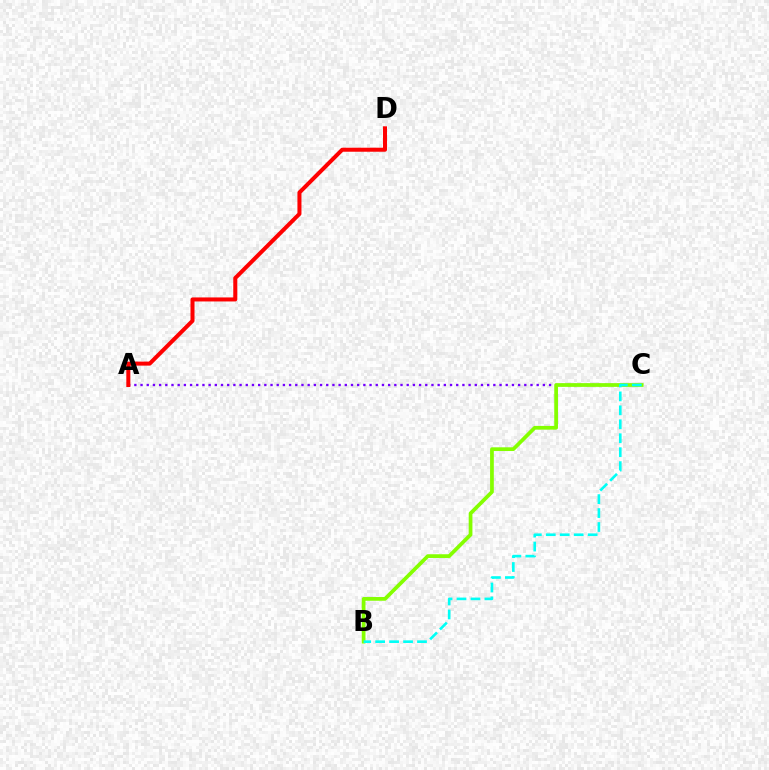{('A', 'C'): [{'color': '#7200ff', 'line_style': 'dotted', 'thickness': 1.68}], ('B', 'C'): [{'color': '#84ff00', 'line_style': 'solid', 'thickness': 2.69}, {'color': '#00fff6', 'line_style': 'dashed', 'thickness': 1.9}], ('A', 'D'): [{'color': '#ff0000', 'line_style': 'solid', 'thickness': 2.9}]}